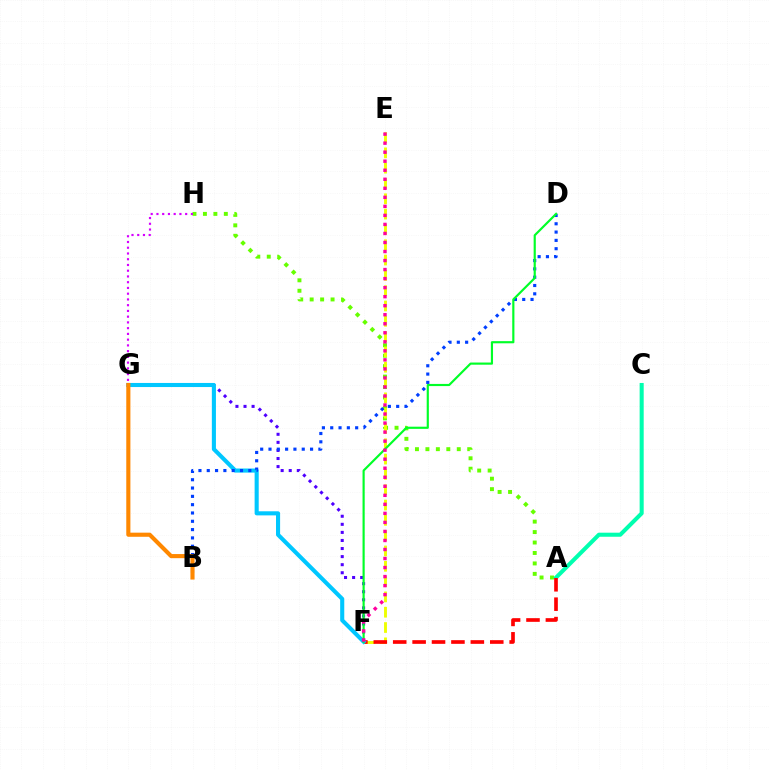{('A', 'H'): [{'color': '#66ff00', 'line_style': 'dotted', 'thickness': 2.84}], ('F', 'G'): [{'color': '#4f00ff', 'line_style': 'dotted', 'thickness': 2.19}, {'color': '#00c7ff', 'line_style': 'solid', 'thickness': 2.94}], ('A', 'C'): [{'color': '#00ffaf', 'line_style': 'solid', 'thickness': 2.92}], ('E', 'F'): [{'color': '#eeff00', 'line_style': 'dashed', 'thickness': 2.08}, {'color': '#ff00a0', 'line_style': 'dotted', 'thickness': 2.45}], ('A', 'F'): [{'color': '#ff0000', 'line_style': 'dashed', 'thickness': 2.64}], ('B', 'D'): [{'color': '#003fff', 'line_style': 'dotted', 'thickness': 2.26}], ('G', 'H'): [{'color': '#d600ff', 'line_style': 'dotted', 'thickness': 1.56}], ('D', 'F'): [{'color': '#00ff27', 'line_style': 'solid', 'thickness': 1.56}], ('B', 'G'): [{'color': '#ff8800', 'line_style': 'solid', 'thickness': 2.97}]}